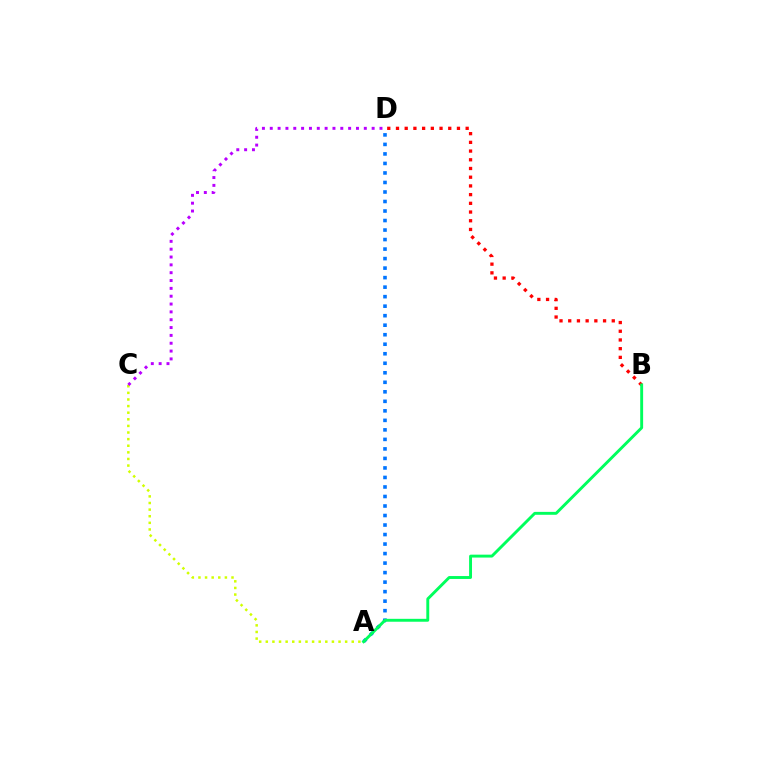{('B', 'D'): [{'color': '#ff0000', 'line_style': 'dotted', 'thickness': 2.37}], ('A', 'C'): [{'color': '#d1ff00', 'line_style': 'dotted', 'thickness': 1.8}], ('A', 'D'): [{'color': '#0074ff', 'line_style': 'dotted', 'thickness': 2.59}], ('A', 'B'): [{'color': '#00ff5c', 'line_style': 'solid', 'thickness': 2.09}], ('C', 'D'): [{'color': '#b900ff', 'line_style': 'dotted', 'thickness': 2.13}]}